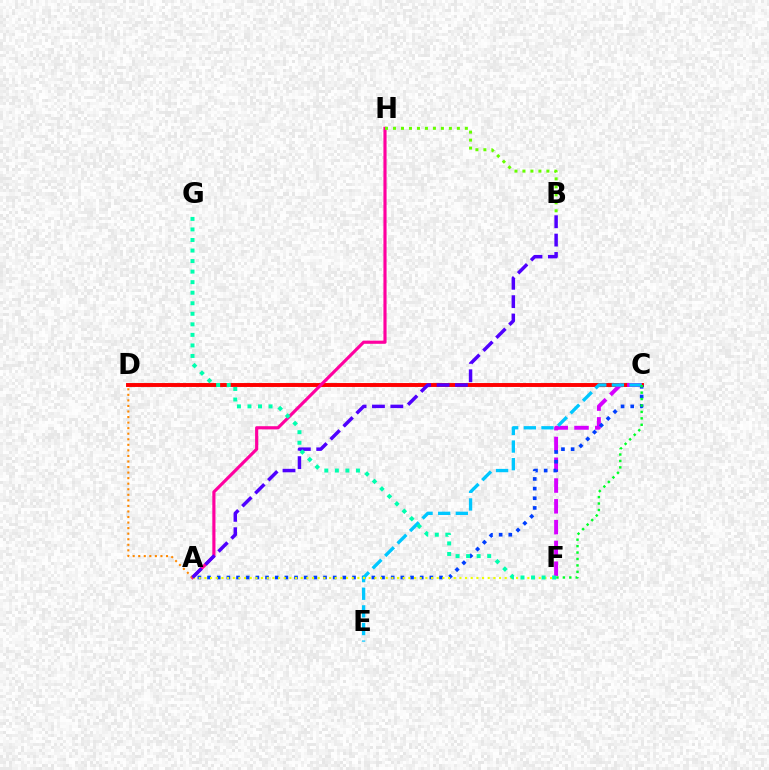{('C', 'D'): [{'color': '#ff0000', 'line_style': 'solid', 'thickness': 2.82}], ('C', 'F'): [{'color': '#d600ff', 'line_style': 'dashed', 'thickness': 2.82}, {'color': '#00ff27', 'line_style': 'dotted', 'thickness': 1.75}], ('A', 'C'): [{'color': '#003fff', 'line_style': 'dotted', 'thickness': 2.63}], ('C', 'E'): [{'color': '#00c7ff', 'line_style': 'dashed', 'thickness': 2.39}], ('A', 'H'): [{'color': '#ff00a0', 'line_style': 'solid', 'thickness': 2.27}], ('A', 'D'): [{'color': '#ff8800', 'line_style': 'dotted', 'thickness': 1.51}], ('A', 'F'): [{'color': '#eeff00', 'line_style': 'dotted', 'thickness': 1.54}], ('A', 'B'): [{'color': '#4f00ff', 'line_style': 'dashed', 'thickness': 2.49}], ('F', 'G'): [{'color': '#00ffaf', 'line_style': 'dotted', 'thickness': 2.86}], ('B', 'H'): [{'color': '#66ff00', 'line_style': 'dotted', 'thickness': 2.17}]}